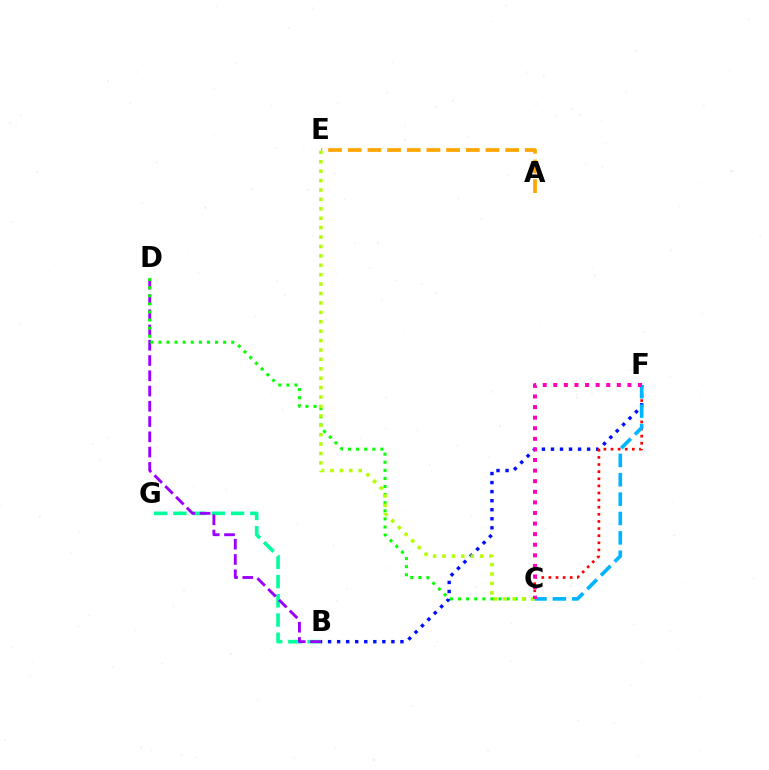{('B', 'G'): [{'color': '#00ff9d', 'line_style': 'dashed', 'thickness': 2.61}], ('B', 'D'): [{'color': '#9b00ff', 'line_style': 'dashed', 'thickness': 2.07}], ('B', 'F'): [{'color': '#0010ff', 'line_style': 'dotted', 'thickness': 2.46}], ('C', 'F'): [{'color': '#ff0000', 'line_style': 'dotted', 'thickness': 1.93}, {'color': '#00b5ff', 'line_style': 'dashed', 'thickness': 2.63}, {'color': '#ff00bd', 'line_style': 'dotted', 'thickness': 2.88}], ('A', 'E'): [{'color': '#ffa500', 'line_style': 'dashed', 'thickness': 2.67}], ('C', 'D'): [{'color': '#08ff00', 'line_style': 'dotted', 'thickness': 2.2}], ('C', 'E'): [{'color': '#b3ff00', 'line_style': 'dotted', 'thickness': 2.56}]}